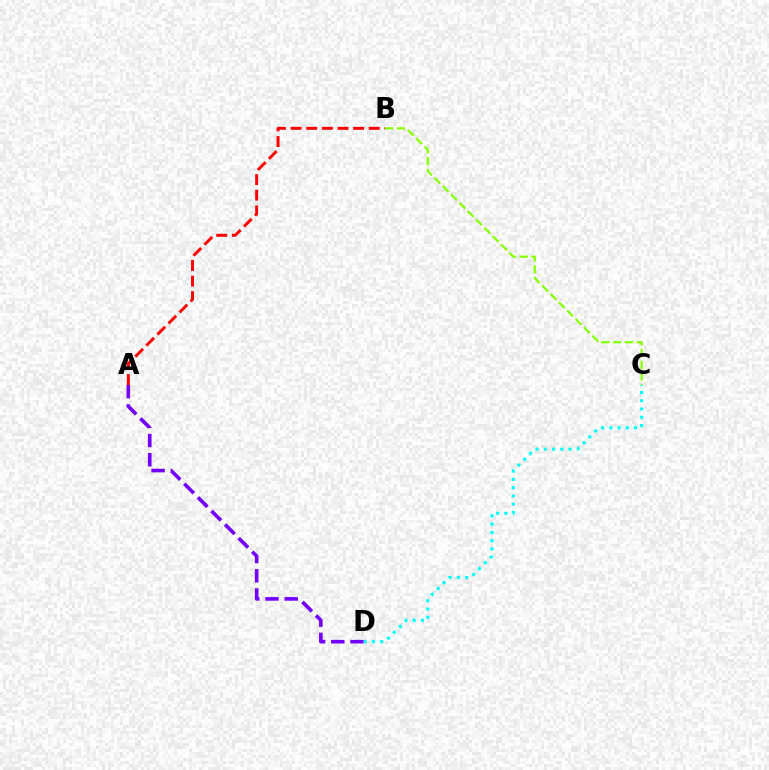{('A', 'B'): [{'color': '#ff0000', 'line_style': 'dashed', 'thickness': 2.12}], ('C', 'D'): [{'color': '#00fff6', 'line_style': 'dotted', 'thickness': 2.25}], ('B', 'C'): [{'color': '#84ff00', 'line_style': 'dashed', 'thickness': 1.6}], ('A', 'D'): [{'color': '#7200ff', 'line_style': 'dashed', 'thickness': 2.61}]}